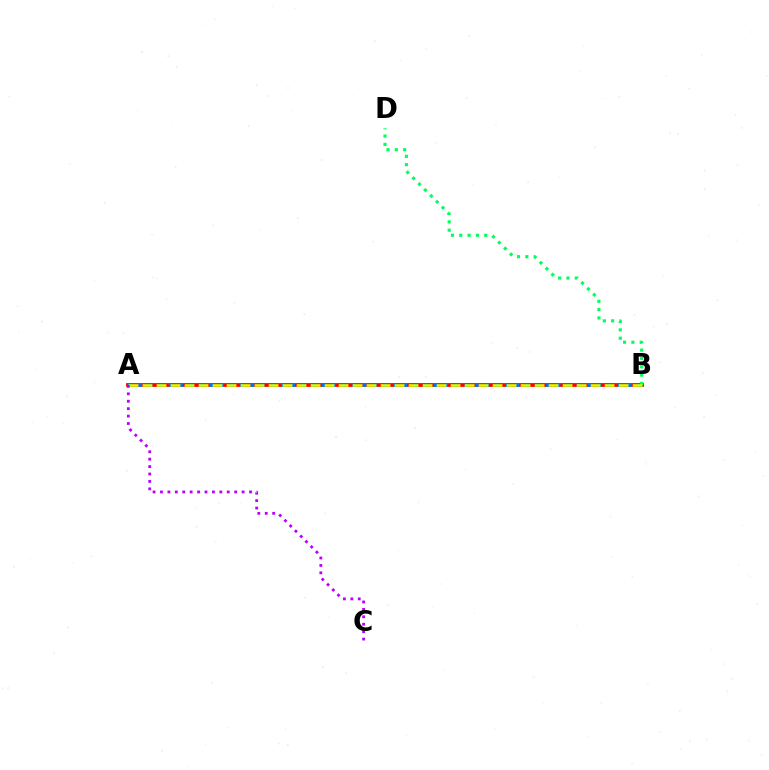{('A', 'B'): [{'color': '#ff0000', 'line_style': 'solid', 'thickness': 2.74}, {'color': '#0074ff', 'line_style': 'dotted', 'thickness': 2.77}, {'color': '#d1ff00', 'line_style': 'dashed', 'thickness': 1.9}], ('B', 'D'): [{'color': '#00ff5c', 'line_style': 'dotted', 'thickness': 2.26}], ('A', 'C'): [{'color': '#b900ff', 'line_style': 'dotted', 'thickness': 2.02}]}